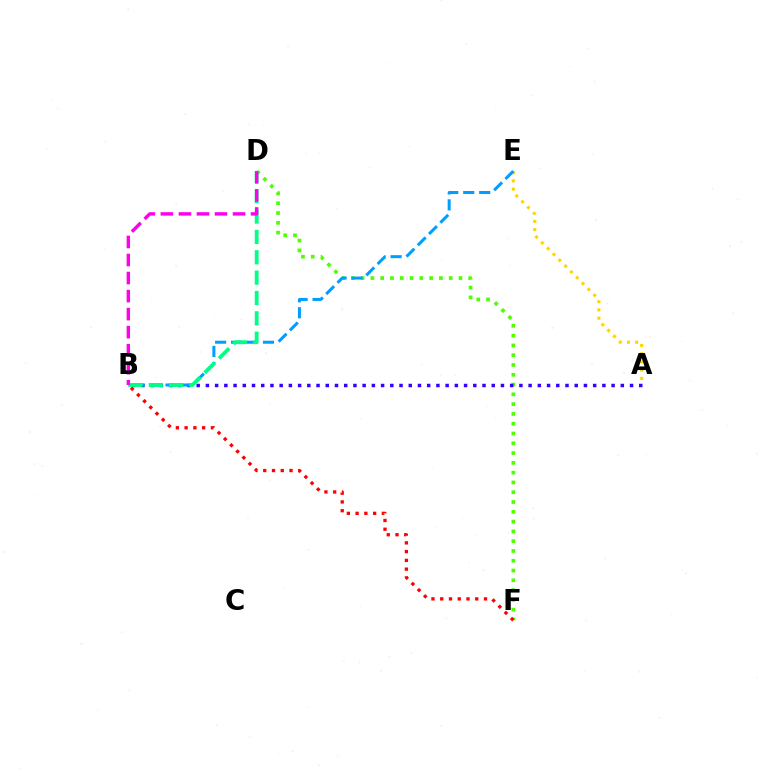{('D', 'F'): [{'color': '#4fff00', 'line_style': 'dotted', 'thickness': 2.66}], ('B', 'F'): [{'color': '#ff0000', 'line_style': 'dotted', 'thickness': 2.38}], ('A', 'B'): [{'color': '#3700ff', 'line_style': 'dotted', 'thickness': 2.51}], ('A', 'E'): [{'color': '#ffd500', 'line_style': 'dotted', 'thickness': 2.23}], ('B', 'E'): [{'color': '#009eff', 'line_style': 'dashed', 'thickness': 2.17}], ('B', 'D'): [{'color': '#00ff86', 'line_style': 'dashed', 'thickness': 2.77}, {'color': '#ff00ed', 'line_style': 'dashed', 'thickness': 2.45}]}